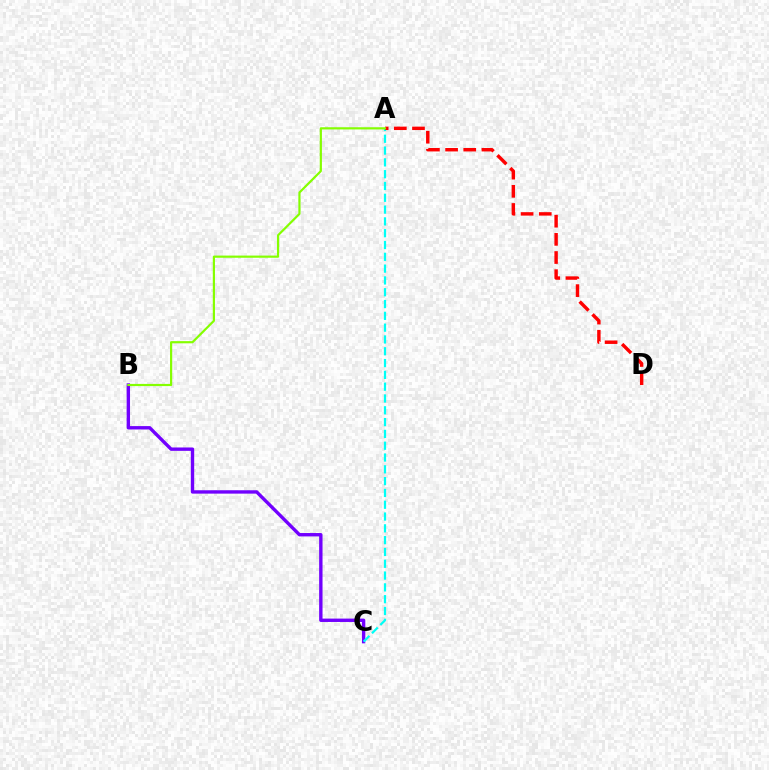{('B', 'C'): [{'color': '#7200ff', 'line_style': 'solid', 'thickness': 2.43}], ('A', 'C'): [{'color': '#00fff6', 'line_style': 'dashed', 'thickness': 1.6}], ('A', 'D'): [{'color': '#ff0000', 'line_style': 'dashed', 'thickness': 2.47}], ('A', 'B'): [{'color': '#84ff00', 'line_style': 'solid', 'thickness': 1.57}]}